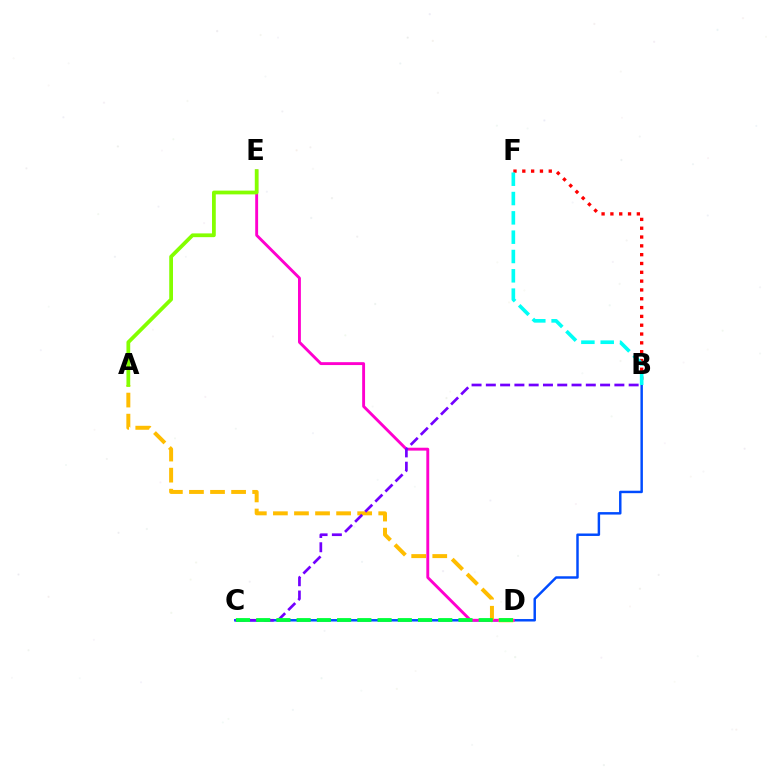{('B', 'C'): [{'color': '#004bff', 'line_style': 'solid', 'thickness': 1.77}, {'color': '#7200ff', 'line_style': 'dashed', 'thickness': 1.94}], ('D', 'E'): [{'color': '#ff00cf', 'line_style': 'solid', 'thickness': 2.08}], ('B', 'F'): [{'color': '#ff0000', 'line_style': 'dotted', 'thickness': 2.4}, {'color': '#00fff6', 'line_style': 'dashed', 'thickness': 2.62}], ('A', 'D'): [{'color': '#ffbd00', 'line_style': 'dashed', 'thickness': 2.86}], ('C', 'D'): [{'color': '#00ff39', 'line_style': 'dashed', 'thickness': 2.75}], ('A', 'E'): [{'color': '#84ff00', 'line_style': 'solid', 'thickness': 2.71}]}